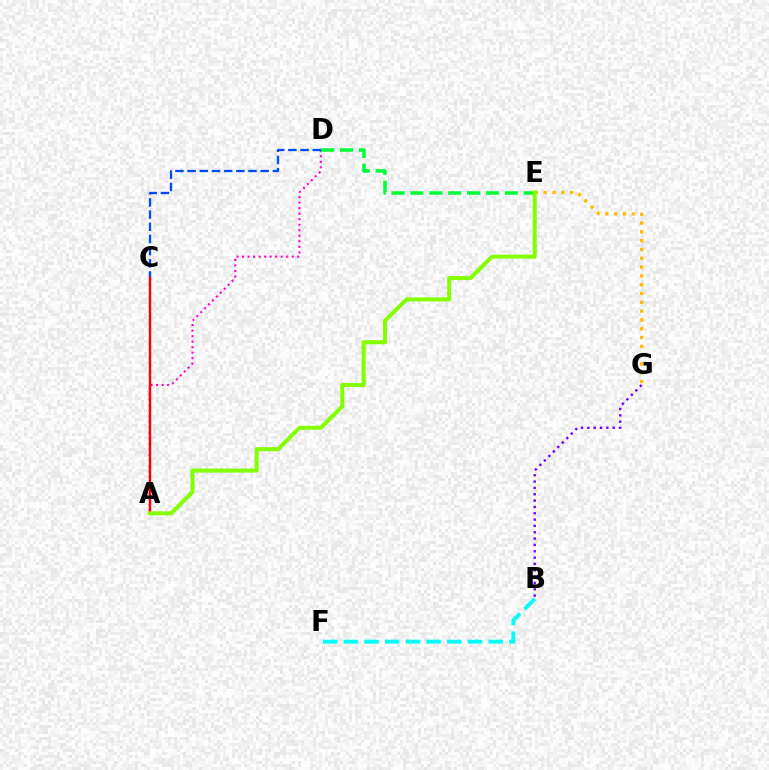{('A', 'D'): [{'color': '#ff00cf', 'line_style': 'dotted', 'thickness': 1.5}], ('D', 'E'): [{'color': '#00ff39', 'line_style': 'dashed', 'thickness': 2.57}], ('C', 'D'): [{'color': '#004bff', 'line_style': 'dashed', 'thickness': 1.65}], ('B', 'F'): [{'color': '#00fff6', 'line_style': 'dashed', 'thickness': 2.81}], ('E', 'G'): [{'color': '#ffbd00', 'line_style': 'dotted', 'thickness': 2.39}], ('A', 'C'): [{'color': '#ff0000', 'line_style': 'solid', 'thickness': 1.75}], ('A', 'E'): [{'color': '#84ff00', 'line_style': 'solid', 'thickness': 2.89}], ('B', 'G'): [{'color': '#7200ff', 'line_style': 'dotted', 'thickness': 1.72}]}